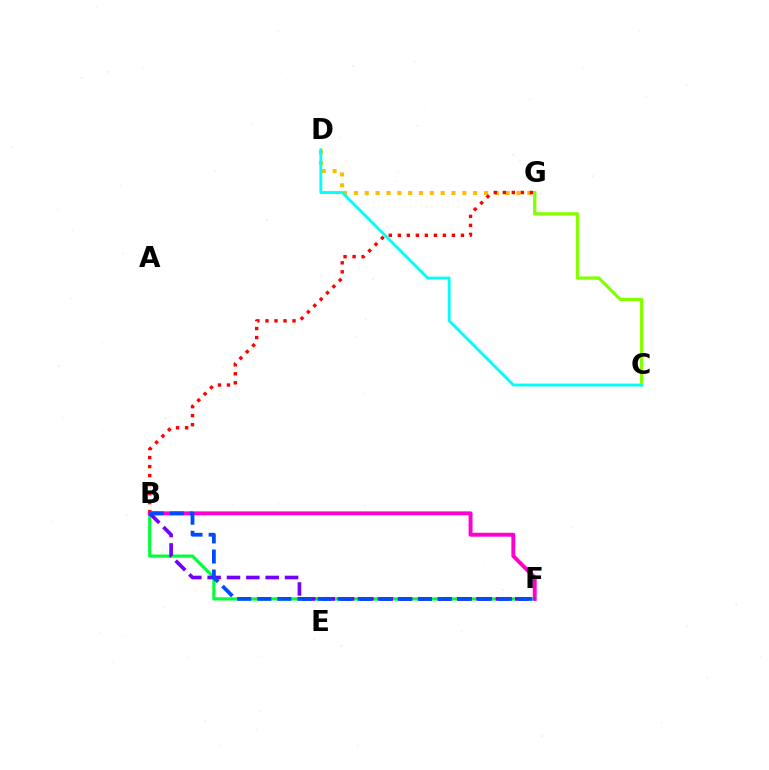{('D', 'G'): [{'color': '#ffbd00', 'line_style': 'dotted', 'thickness': 2.95}], ('C', 'G'): [{'color': '#84ff00', 'line_style': 'solid', 'thickness': 2.36}], ('B', 'G'): [{'color': '#ff0000', 'line_style': 'dotted', 'thickness': 2.45}], ('B', 'F'): [{'color': '#00ff39', 'line_style': 'solid', 'thickness': 2.28}, {'color': '#ff00cf', 'line_style': 'solid', 'thickness': 2.83}, {'color': '#7200ff', 'line_style': 'dashed', 'thickness': 2.63}, {'color': '#004bff', 'line_style': 'dashed', 'thickness': 2.73}], ('C', 'D'): [{'color': '#00fff6', 'line_style': 'solid', 'thickness': 2.05}]}